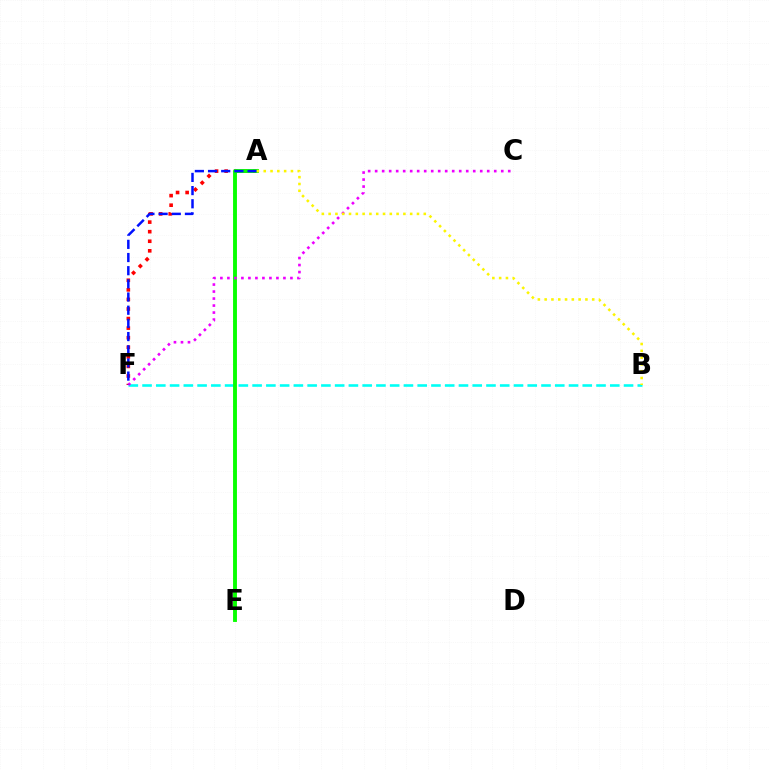{('B', 'F'): [{'color': '#00fff6', 'line_style': 'dashed', 'thickness': 1.87}], ('A', 'F'): [{'color': '#ff0000', 'line_style': 'dotted', 'thickness': 2.6}, {'color': '#0010ff', 'line_style': 'dashed', 'thickness': 1.79}], ('A', 'E'): [{'color': '#08ff00', 'line_style': 'solid', 'thickness': 2.79}], ('C', 'F'): [{'color': '#ee00ff', 'line_style': 'dotted', 'thickness': 1.9}], ('A', 'B'): [{'color': '#fcf500', 'line_style': 'dotted', 'thickness': 1.85}]}